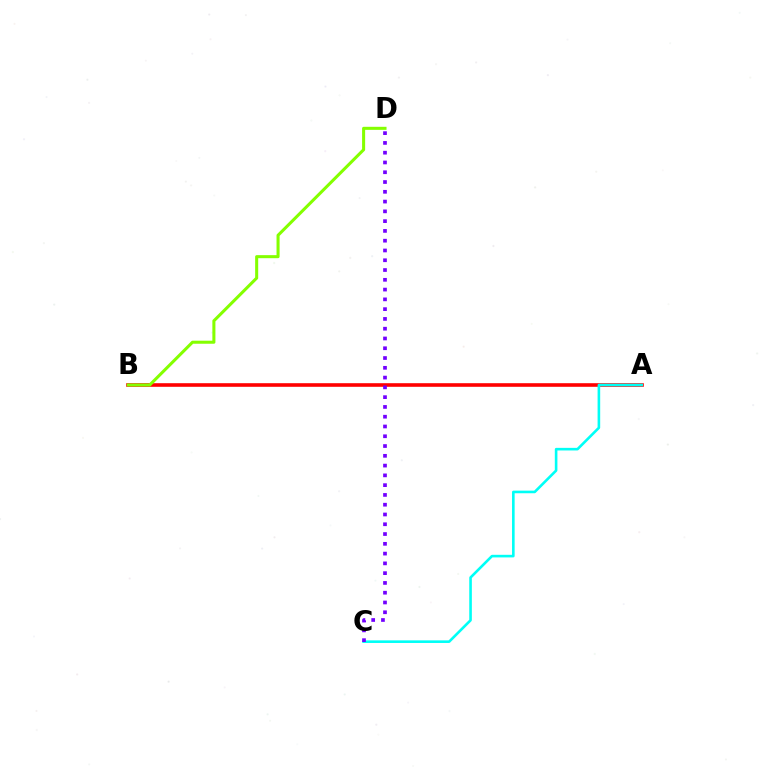{('A', 'B'): [{'color': '#ff0000', 'line_style': 'solid', 'thickness': 2.59}], ('A', 'C'): [{'color': '#00fff6', 'line_style': 'solid', 'thickness': 1.88}], ('C', 'D'): [{'color': '#7200ff', 'line_style': 'dotted', 'thickness': 2.66}], ('B', 'D'): [{'color': '#84ff00', 'line_style': 'solid', 'thickness': 2.2}]}